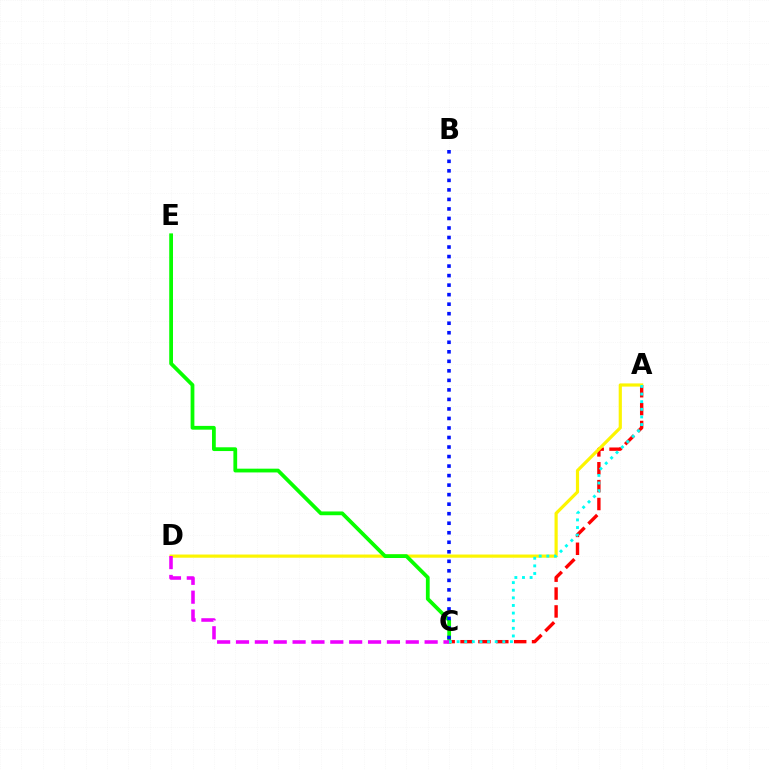{('A', 'C'): [{'color': '#ff0000', 'line_style': 'dashed', 'thickness': 2.43}, {'color': '#00fff6', 'line_style': 'dotted', 'thickness': 2.07}], ('A', 'D'): [{'color': '#fcf500', 'line_style': 'solid', 'thickness': 2.29}], ('C', 'E'): [{'color': '#08ff00', 'line_style': 'solid', 'thickness': 2.71}], ('C', 'D'): [{'color': '#ee00ff', 'line_style': 'dashed', 'thickness': 2.56}], ('B', 'C'): [{'color': '#0010ff', 'line_style': 'dotted', 'thickness': 2.59}]}